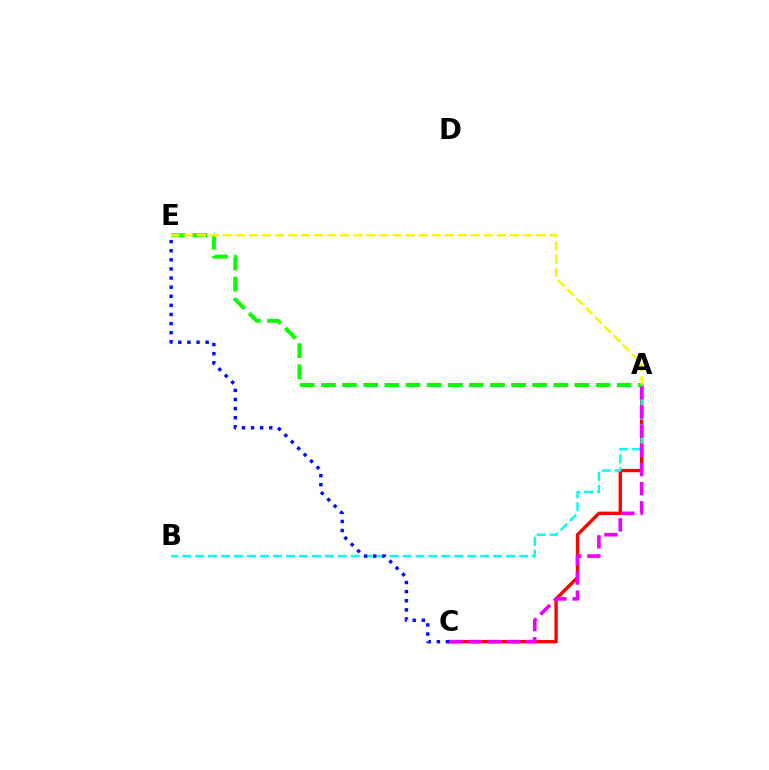{('A', 'C'): [{'color': '#ff0000', 'line_style': 'solid', 'thickness': 2.43}, {'color': '#ee00ff', 'line_style': 'dashed', 'thickness': 2.61}], ('A', 'B'): [{'color': '#00fff6', 'line_style': 'dashed', 'thickness': 1.76}], ('C', 'E'): [{'color': '#0010ff', 'line_style': 'dotted', 'thickness': 2.47}], ('A', 'E'): [{'color': '#08ff00', 'line_style': 'dashed', 'thickness': 2.87}, {'color': '#fcf500', 'line_style': 'dashed', 'thickness': 1.77}]}